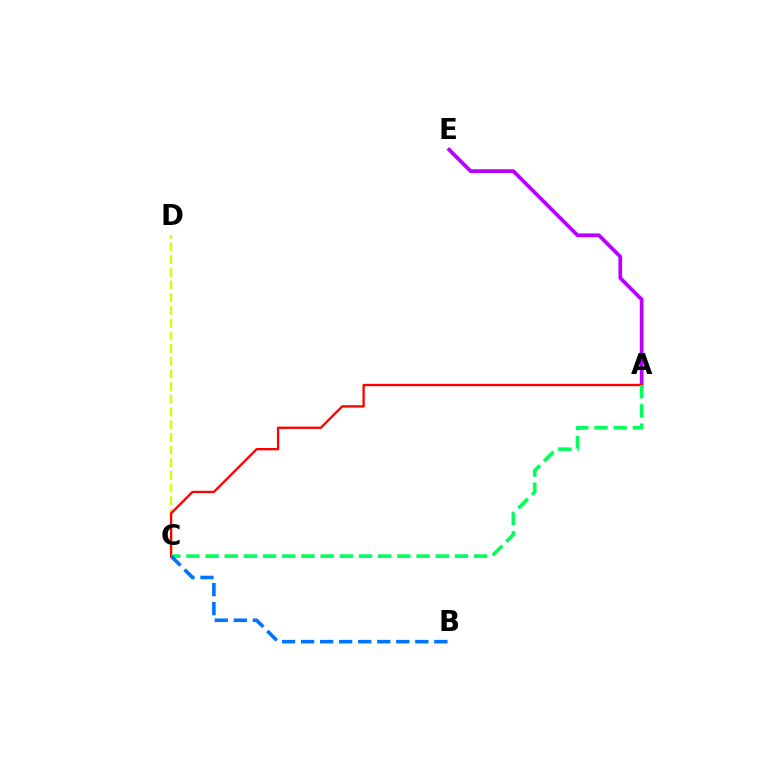{('C', 'D'): [{'color': '#d1ff00', 'line_style': 'dashed', 'thickness': 1.72}], ('A', 'E'): [{'color': '#b900ff', 'line_style': 'solid', 'thickness': 2.7}], ('A', 'C'): [{'color': '#ff0000', 'line_style': 'solid', 'thickness': 1.67}, {'color': '#00ff5c', 'line_style': 'dashed', 'thickness': 2.61}], ('B', 'C'): [{'color': '#0074ff', 'line_style': 'dashed', 'thickness': 2.59}]}